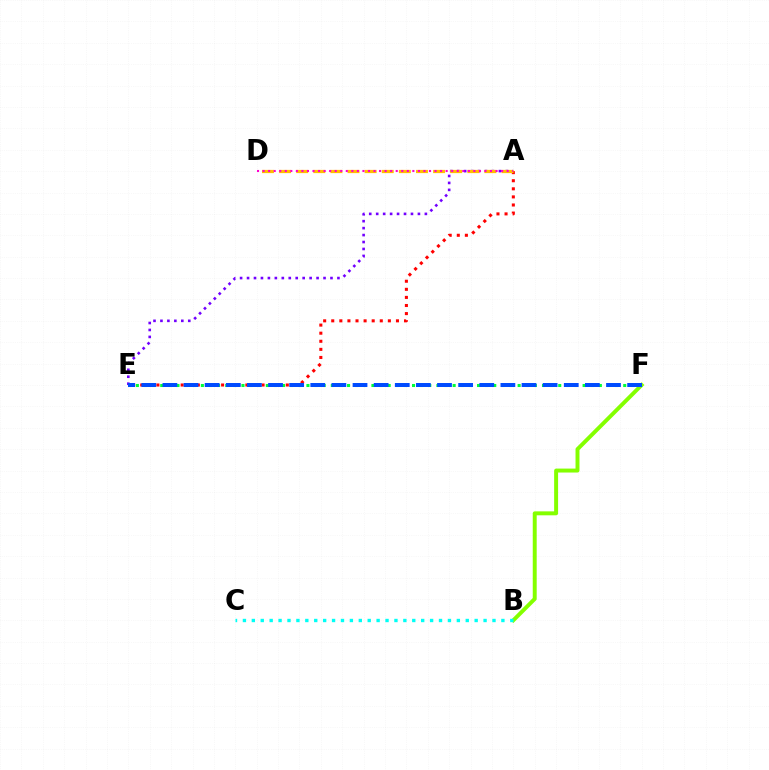{('E', 'F'): [{'color': '#00ff39', 'line_style': 'dotted', 'thickness': 2.21}, {'color': '#004bff', 'line_style': 'dashed', 'thickness': 2.87}], ('A', 'E'): [{'color': '#7200ff', 'line_style': 'dotted', 'thickness': 1.89}, {'color': '#ff0000', 'line_style': 'dotted', 'thickness': 2.2}], ('B', 'F'): [{'color': '#84ff00', 'line_style': 'solid', 'thickness': 2.84}], ('B', 'C'): [{'color': '#00fff6', 'line_style': 'dotted', 'thickness': 2.42}], ('A', 'D'): [{'color': '#ffbd00', 'line_style': 'dashed', 'thickness': 2.32}, {'color': '#ff00cf', 'line_style': 'dotted', 'thickness': 1.51}]}